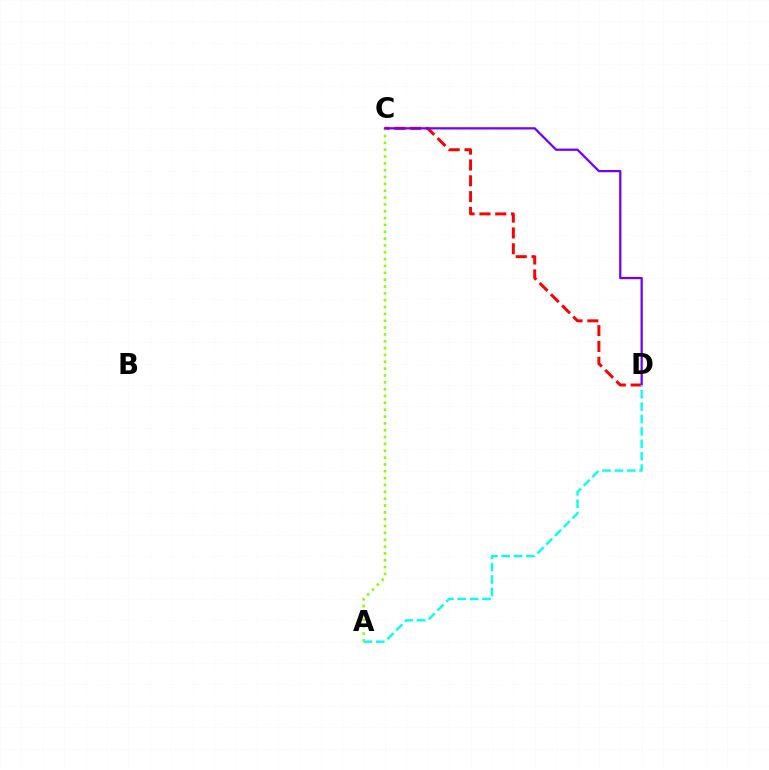{('C', 'D'): [{'color': '#ff0000', 'line_style': 'dashed', 'thickness': 2.15}, {'color': '#7200ff', 'line_style': 'solid', 'thickness': 1.62}], ('A', 'C'): [{'color': '#84ff00', 'line_style': 'dotted', 'thickness': 1.86}], ('A', 'D'): [{'color': '#00fff6', 'line_style': 'dashed', 'thickness': 1.68}]}